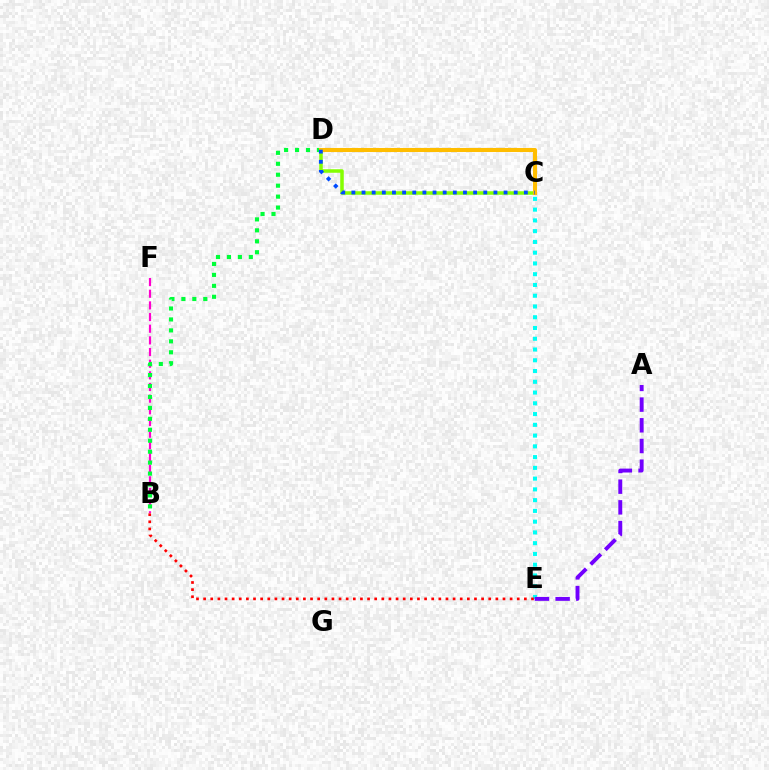{('C', 'E'): [{'color': '#00fff6', 'line_style': 'dotted', 'thickness': 2.92}], ('B', 'F'): [{'color': '#ff00cf', 'line_style': 'dashed', 'thickness': 1.58}], ('B', 'D'): [{'color': '#00ff39', 'line_style': 'dotted', 'thickness': 2.97}], ('C', 'D'): [{'color': '#84ff00', 'line_style': 'solid', 'thickness': 2.53}, {'color': '#ffbd00', 'line_style': 'solid', 'thickness': 2.93}, {'color': '#004bff', 'line_style': 'dotted', 'thickness': 2.76}], ('B', 'E'): [{'color': '#ff0000', 'line_style': 'dotted', 'thickness': 1.94}], ('A', 'E'): [{'color': '#7200ff', 'line_style': 'dashed', 'thickness': 2.81}]}